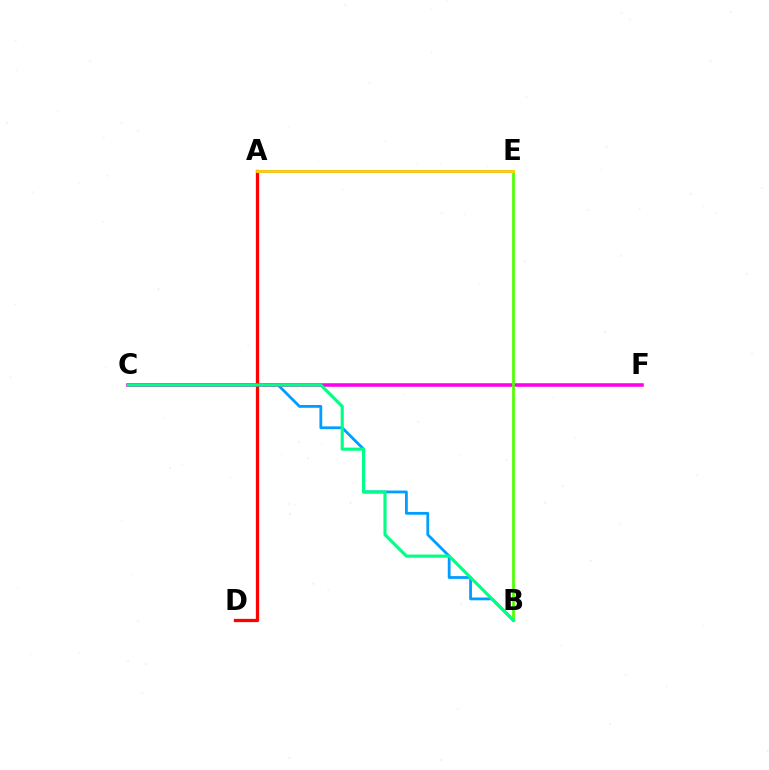{('B', 'C'): [{'color': '#009eff', 'line_style': 'solid', 'thickness': 2.02}, {'color': '#00ff86', 'line_style': 'solid', 'thickness': 2.25}], ('A', 'E'): [{'color': '#3700ff', 'line_style': 'solid', 'thickness': 1.92}, {'color': '#ffd500', 'line_style': 'solid', 'thickness': 2.02}], ('C', 'F'): [{'color': '#ff00ed', 'line_style': 'solid', 'thickness': 2.56}], ('A', 'D'): [{'color': '#ff0000', 'line_style': 'solid', 'thickness': 2.36}], ('B', 'E'): [{'color': '#4fff00', 'line_style': 'solid', 'thickness': 1.97}]}